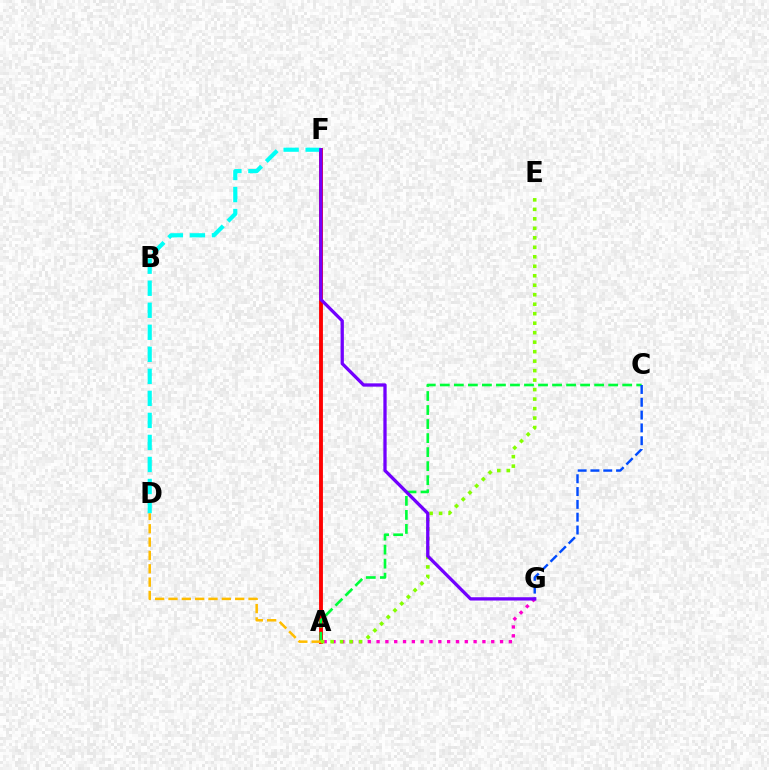{('A', 'G'): [{'color': '#ff00cf', 'line_style': 'dotted', 'thickness': 2.4}], ('A', 'F'): [{'color': '#ff0000', 'line_style': 'solid', 'thickness': 2.78}], ('A', 'C'): [{'color': '#00ff39', 'line_style': 'dashed', 'thickness': 1.91}], ('A', 'E'): [{'color': '#84ff00', 'line_style': 'dotted', 'thickness': 2.58}], ('C', 'G'): [{'color': '#004bff', 'line_style': 'dashed', 'thickness': 1.74}], ('D', 'F'): [{'color': '#00fff6', 'line_style': 'dashed', 'thickness': 2.99}], ('A', 'D'): [{'color': '#ffbd00', 'line_style': 'dashed', 'thickness': 1.81}], ('F', 'G'): [{'color': '#7200ff', 'line_style': 'solid', 'thickness': 2.37}]}